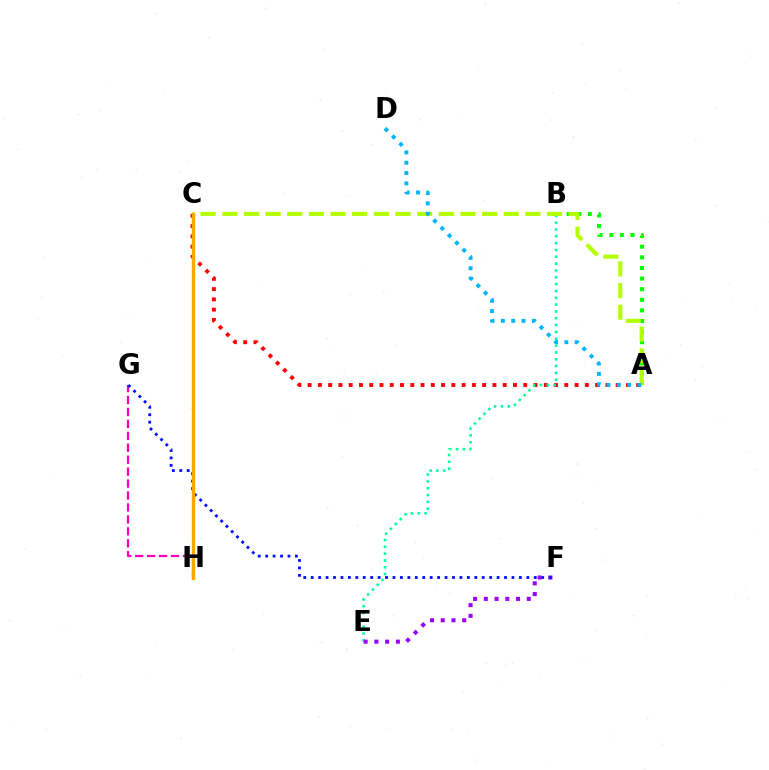{('G', 'H'): [{'color': '#ff00bd', 'line_style': 'dashed', 'thickness': 1.62}], ('A', 'C'): [{'color': '#ff0000', 'line_style': 'dotted', 'thickness': 2.79}, {'color': '#b3ff00', 'line_style': 'dashed', 'thickness': 2.94}], ('A', 'B'): [{'color': '#08ff00', 'line_style': 'dotted', 'thickness': 2.88}], ('B', 'E'): [{'color': '#00ff9d', 'line_style': 'dotted', 'thickness': 1.86}], ('E', 'F'): [{'color': '#9b00ff', 'line_style': 'dotted', 'thickness': 2.92}], ('F', 'G'): [{'color': '#0010ff', 'line_style': 'dotted', 'thickness': 2.02}], ('C', 'H'): [{'color': '#ffa500', 'line_style': 'solid', 'thickness': 2.44}], ('A', 'D'): [{'color': '#00b5ff', 'line_style': 'dotted', 'thickness': 2.81}]}